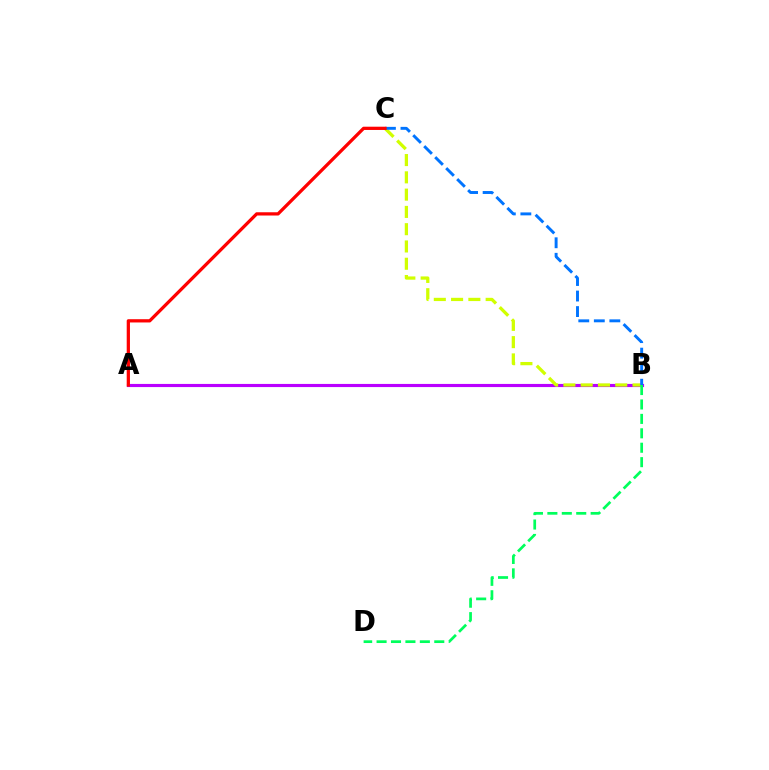{('A', 'B'): [{'color': '#b900ff', 'line_style': 'solid', 'thickness': 2.26}], ('B', 'C'): [{'color': '#d1ff00', 'line_style': 'dashed', 'thickness': 2.35}, {'color': '#0074ff', 'line_style': 'dashed', 'thickness': 2.11}], ('B', 'D'): [{'color': '#00ff5c', 'line_style': 'dashed', 'thickness': 1.96}], ('A', 'C'): [{'color': '#ff0000', 'line_style': 'solid', 'thickness': 2.34}]}